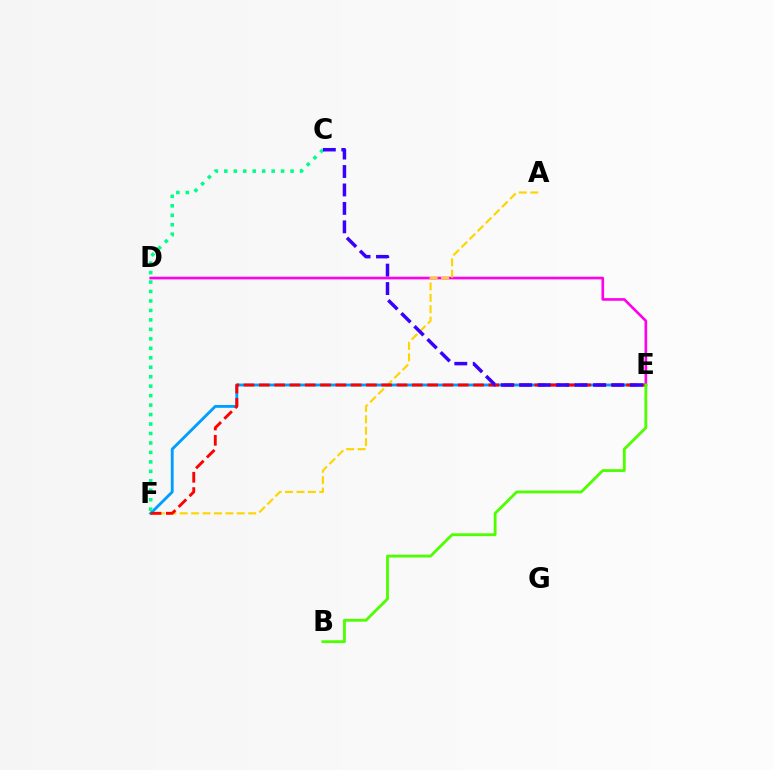{('D', 'E'): [{'color': '#ff00ed', 'line_style': 'solid', 'thickness': 1.91}], ('A', 'F'): [{'color': '#ffd500', 'line_style': 'dashed', 'thickness': 1.55}], ('E', 'F'): [{'color': '#009eff', 'line_style': 'solid', 'thickness': 2.06}, {'color': '#ff0000', 'line_style': 'dashed', 'thickness': 2.08}], ('C', 'F'): [{'color': '#00ff86', 'line_style': 'dotted', 'thickness': 2.57}], ('B', 'E'): [{'color': '#4fff00', 'line_style': 'solid', 'thickness': 2.04}], ('C', 'E'): [{'color': '#3700ff', 'line_style': 'dashed', 'thickness': 2.51}]}